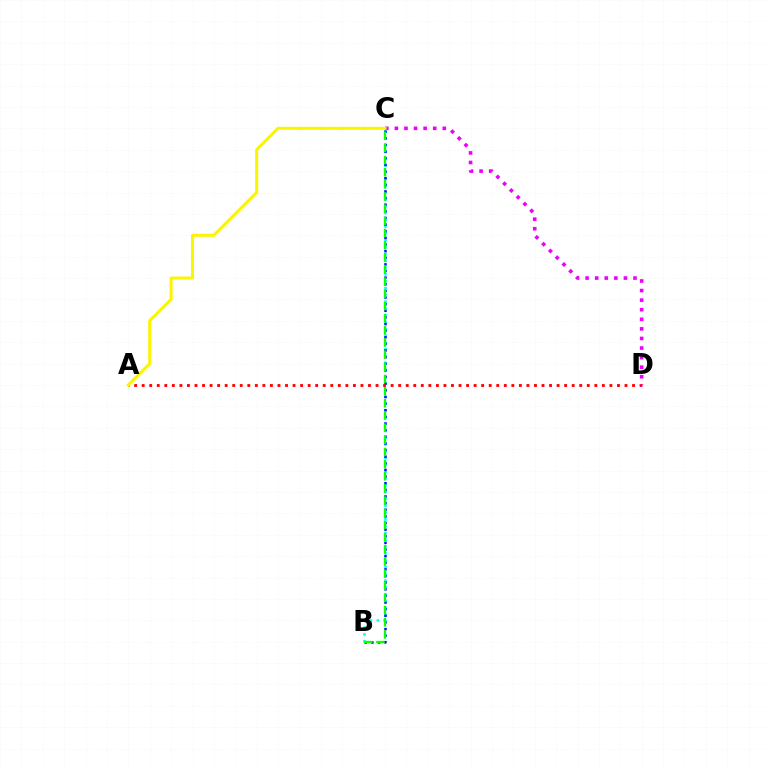{('B', 'C'): [{'color': '#00fff6', 'line_style': 'dotted', 'thickness': 1.85}, {'color': '#0010ff', 'line_style': 'dotted', 'thickness': 1.8}, {'color': '#08ff00', 'line_style': 'dashed', 'thickness': 1.65}], ('A', 'D'): [{'color': '#ff0000', 'line_style': 'dotted', 'thickness': 2.05}], ('C', 'D'): [{'color': '#ee00ff', 'line_style': 'dotted', 'thickness': 2.6}], ('A', 'C'): [{'color': '#fcf500', 'line_style': 'solid', 'thickness': 2.2}]}